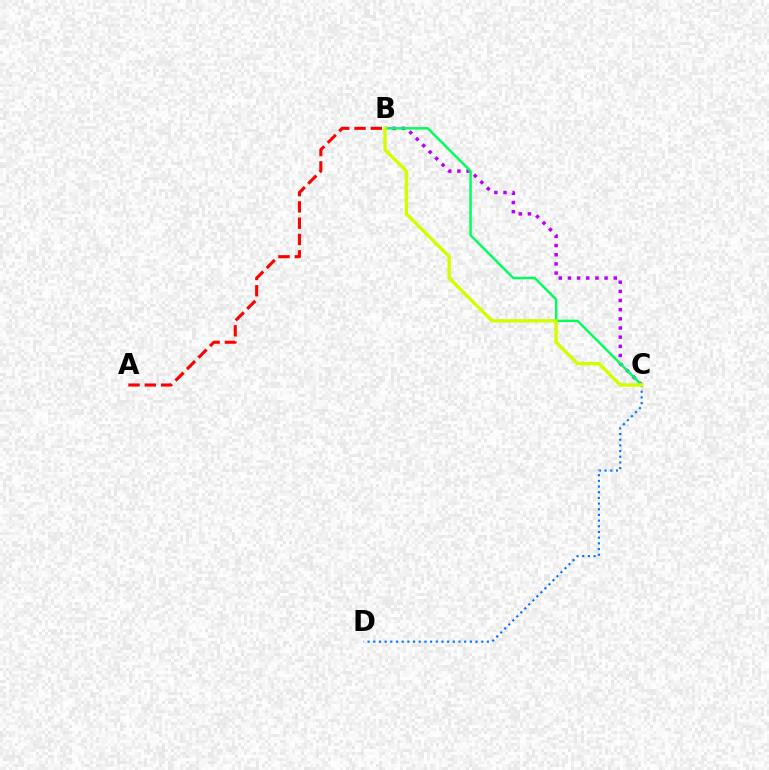{('B', 'C'): [{'color': '#b900ff', 'line_style': 'dotted', 'thickness': 2.49}, {'color': '#00ff5c', 'line_style': 'solid', 'thickness': 1.78}, {'color': '#d1ff00', 'line_style': 'solid', 'thickness': 2.47}], ('C', 'D'): [{'color': '#0074ff', 'line_style': 'dotted', 'thickness': 1.54}], ('A', 'B'): [{'color': '#ff0000', 'line_style': 'dashed', 'thickness': 2.21}]}